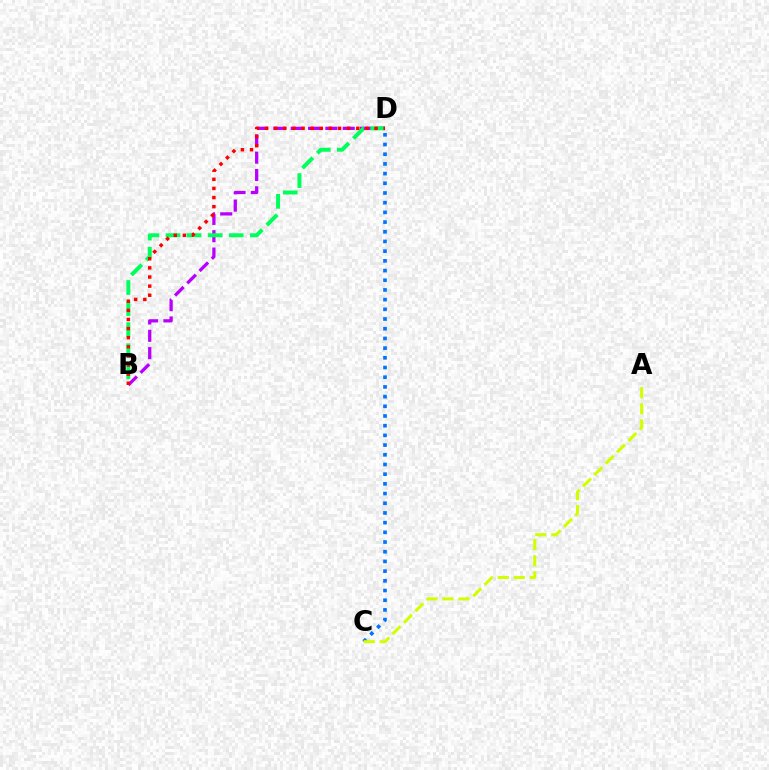{('B', 'D'): [{'color': '#b900ff', 'line_style': 'dashed', 'thickness': 2.36}, {'color': '#00ff5c', 'line_style': 'dashed', 'thickness': 2.86}, {'color': '#ff0000', 'line_style': 'dotted', 'thickness': 2.48}], ('C', 'D'): [{'color': '#0074ff', 'line_style': 'dotted', 'thickness': 2.63}], ('A', 'C'): [{'color': '#d1ff00', 'line_style': 'dashed', 'thickness': 2.18}]}